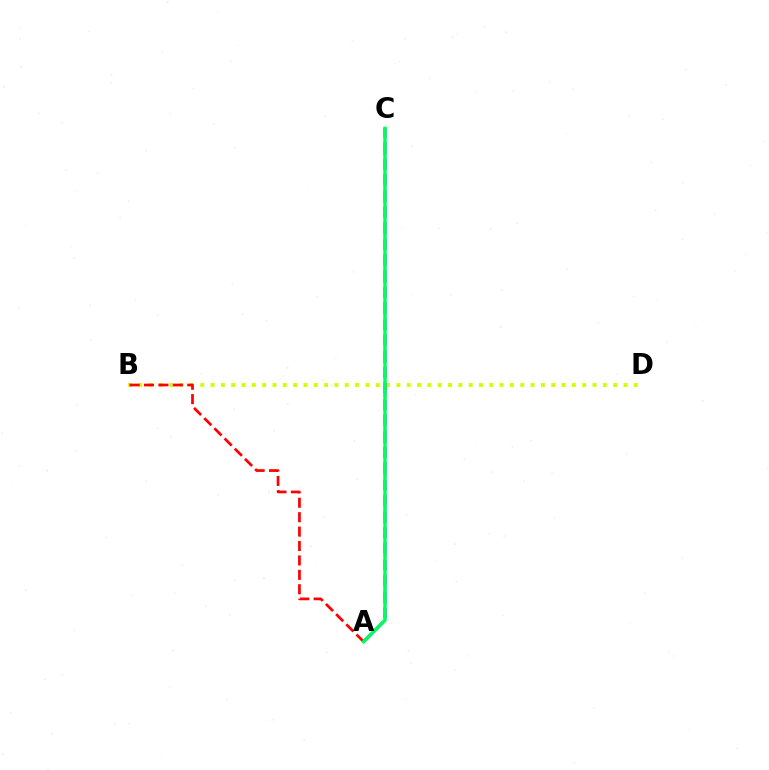{('B', 'D'): [{'color': '#d1ff00', 'line_style': 'dotted', 'thickness': 2.8}], ('A', 'C'): [{'color': '#0074ff', 'line_style': 'dotted', 'thickness': 1.81}, {'color': '#b900ff', 'line_style': 'dashed', 'thickness': 2.18}, {'color': '#00ff5c', 'line_style': 'solid', 'thickness': 2.49}], ('A', 'B'): [{'color': '#ff0000', 'line_style': 'dashed', 'thickness': 1.96}]}